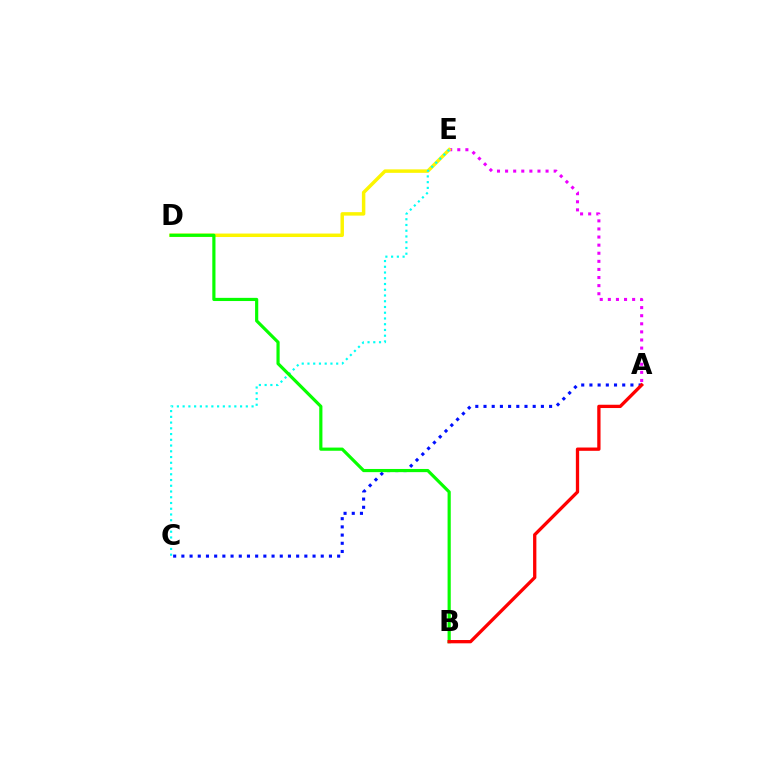{('A', 'E'): [{'color': '#ee00ff', 'line_style': 'dotted', 'thickness': 2.2}], ('D', 'E'): [{'color': '#fcf500', 'line_style': 'solid', 'thickness': 2.49}], ('C', 'E'): [{'color': '#00fff6', 'line_style': 'dotted', 'thickness': 1.56}], ('A', 'C'): [{'color': '#0010ff', 'line_style': 'dotted', 'thickness': 2.23}], ('B', 'D'): [{'color': '#08ff00', 'line_style': 'solid', 'thickness': 2.29}], ('A', 'B'): [{'color': '#ff0000', 'line_style': 'solid', 'thickness': 2.37}]}